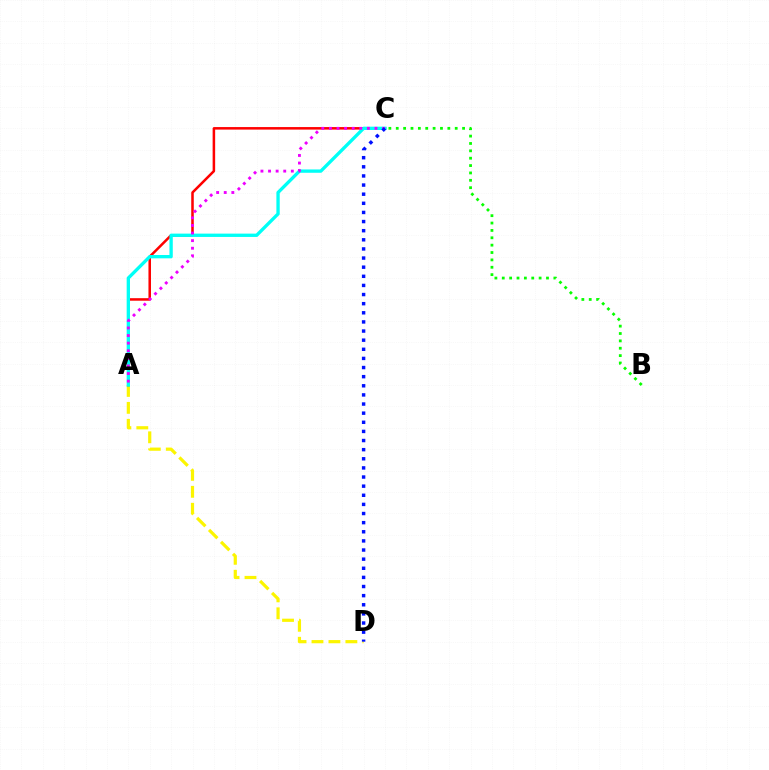{('A', 'D'): [{'color': '#fcf500', 'line_style': 'dashed', 'thickness': 2.3}], ('A', 'C'): [{'color': '#ff0000', 'line_style': 'solid', 'thickness': 1.82}, {'color': '#00fff6', 'line_style': 'solid', 'thickness': 2.4}, {'color': '#ee00ff', 'line_style': 'dotted', 'thickness': 2.06}], ('C', 'D'): [{'color': '#0010ff', 'line_style': 'dotted', 'thickness': 2.48}], ('B', 'C'): [{'color': '#08ff00', 'line_style': 'dotted', 'thickness': 2.0}]}